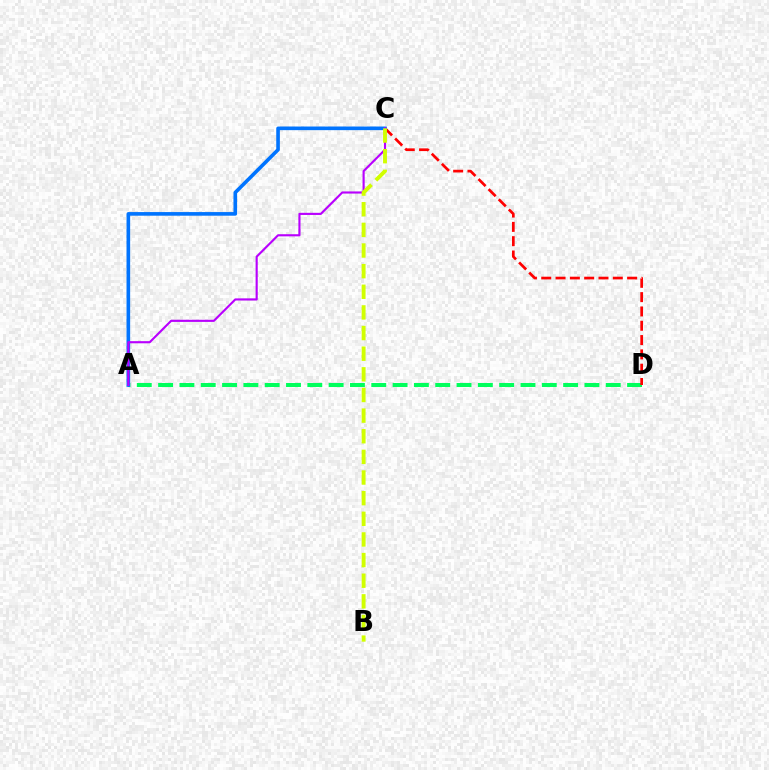{('A', 'D'): [{'color': '#00ff5c', 'line_style': 'dashed', 'thickness': 2.9}], ('C', 'D'): [{'color': '#ff0000', 'line_style': 'dashed', 'thickness': 1.94}], ('A', 'C'): [{'color': '#0074ff', 'line_style': 'solid', 'thickness': 2.61}, {'color': '#b900ff', 'line_style': 'solid', 'thickness': 1.54}], ('B', 'C'): [{'color': '#d1ff00', 'line_style': 'dashed', 'thickness': 2.8}]}